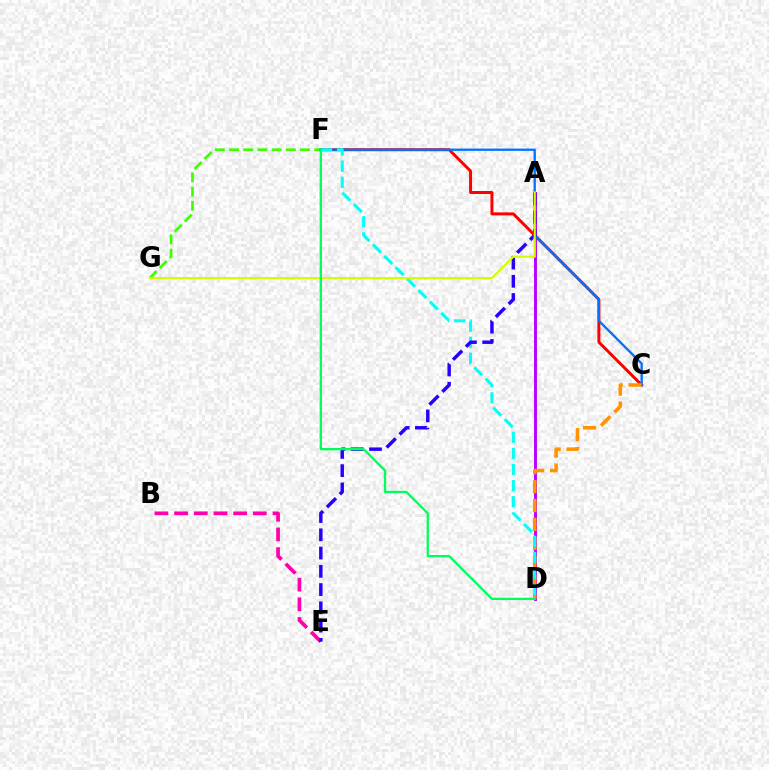{('C', 'F'): [{'color': '#ff0000', 'line_style': 'solid', 'thickness': 2.14}, {'color': '#0074ff', 'line_style': 'solid', 'thickness': 1.67}], ('A', 'D'): [{'color': '#b900ff', 'line_style': 'solid', 'thickness': 2.1}], ('F', 'G'): [{'color': '#3dff00', 'line_style': 'dashed', 'thickness': 1.93}], ('C', 'D'): [{'color': '#ff9400', 'line_style': 'dashed', 'thickness': 2.57}], ('D', 'F'): [{'color': '#00fff6', 'line_style': 'dashed', 'thickness': 2.19}, {'color': '#00ff5c', 'line_style': 'solid', 'thickness': 1.67}], ('B', 'E'): [{'color': '#ff00ac', 'line_style': 'dashed', 'thickness': 2.67}], ('A', 'E'): [{'color': '#2500ff', 'line_style': 'dashed', 'thickness': 2.48}], ('A', 'G'): [{'color': '#d1ff00', 'line_style': 'solid', 'thickness': 1.57}]}